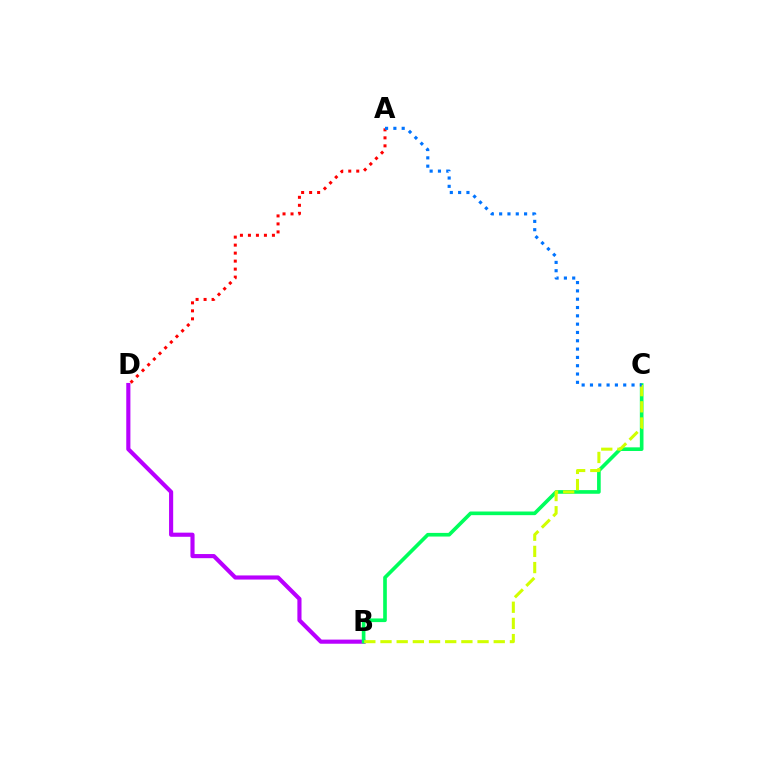{('B', 'D'): [{'color': '#b900ff', 'line_style': 'solid', 'thickness': 2.97}], ('B', 'C'): [{'color': '#00ff5c', 'line_style': 'solid', 'thickness': 2.63}, {'color': '#d1ff00', 'line_style': 'dashed', 'thickness': 2.2}], ('A', 'D'): [{'color': '#ff0000', 'line_style': 'dotted', 'thickness': 2.17}], ('A', 'C'): [{'color': '#0074ff', 'line_style': 'dotted', 'thickness': 2.26}]}